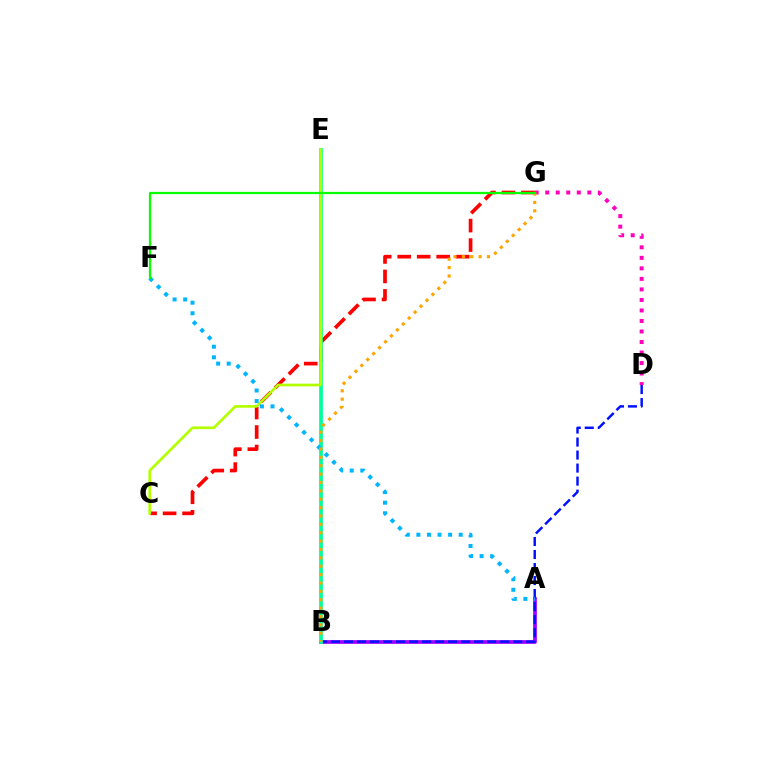{('D', 'G'): [{'color': '#ff00bd', 'line_style': 'dotted', 'thickness': 2.86}], ('A', 'B'): [{'color': '#9b00ff', 'line_style': 'solid', 'thickness': 2.67}], ('C', 'G'): [{'color': '#ff0000', 'line_style': 'dashed', 'thickness': 2.65}], ('B', 'D'): [{'color': '#0010ff', 'line_style': 'dashed', 'thickness': 1.77}], ('B', 'E'): [{'color': '#00ff9d', 'line_style': 'solid', 'thickness': 2.68}], ('C', 'E'): [{'color': '#b3ff00', 'line_style': 'solid', 'thickness': 1.93}], ('A', 'F'): [{'color': '#00b5ff', 'line_style': 'dotted', 'thickness': 2.87}], ('B', 'G'): [{'color': '#ffa500', 'line_style': 'dotted', 'thickness': 2.28}], ('F', 'G'): [{'color': '#08ff00', 'line_style': 'solid', 'thickness': 1.62}]}